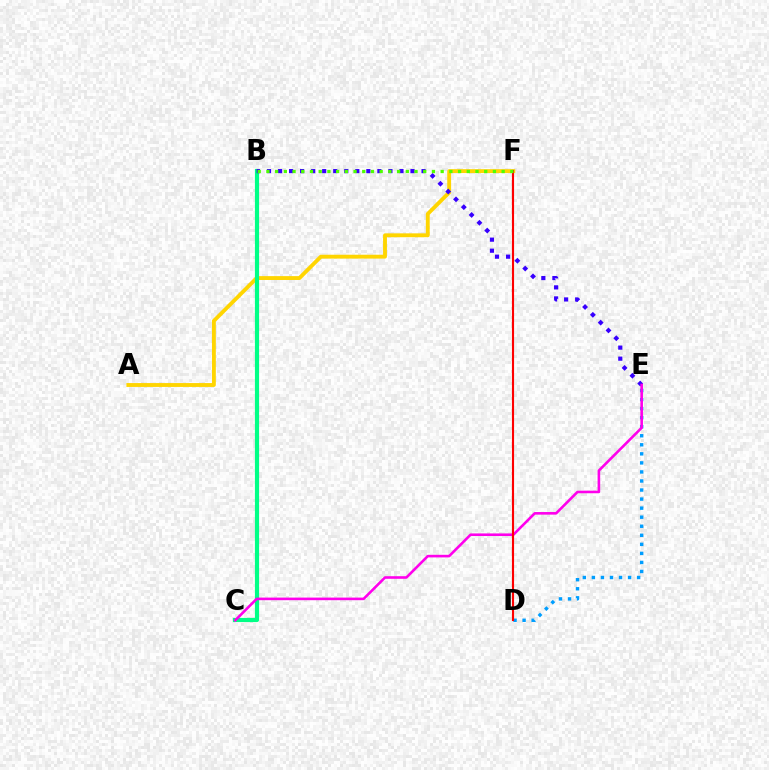{('A', 'F'): [{'color': '#ffd500', 'line_style': 'solid', 'thickness': 2.78}], ('B', 'C'): [{'color': '#00ff86', 'line_style': 'solid', 'thickness': 3.0}], ('B', 'E'): [{'color': '#3700ff', 'line_style': 'dotted', 'thickness': 3.0}], ('D', 'E'): [{'color': '#009eff', 'line_style': 'dotted', 'thickness': 2.46}], ('C', 'E'): [{'color': '#ff00ed', 'line_style': 'solid', 'thickness': 1.87}], ('D', 'F'): [{'color': '#ff0000', 'line_style': 'solid', 'thickness': 1.53}], ('B', 'F'): [{'color': '#4fff00', 'line_style': 'dotted', 'thickness': 2.37}]}